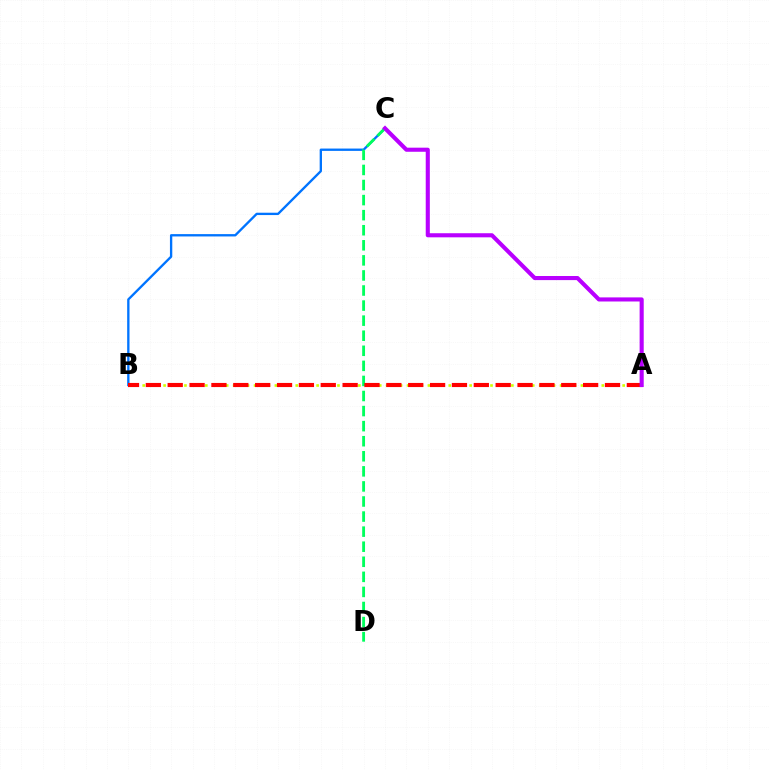{('B', 'C'): [{'color': '#0074ff', 'line_style': 'solid', 'thickness': 1.68}], ('A', 'B'): [{'color': '#d1ff00', 'line_style': 'dotted', 'thickness': 1.89}, {'color': '#ff0000', 'line_style': 'dashed', 'thickness': 2.97}], ('C', 'D'): [{'color': '#00ff5c', 'line_style': 'dashed', 'thickness': 2.05}], ('A', 'C'): [{'color': '#b900ff', 'line_style': 'solid', 'thickness': 2.95}]}